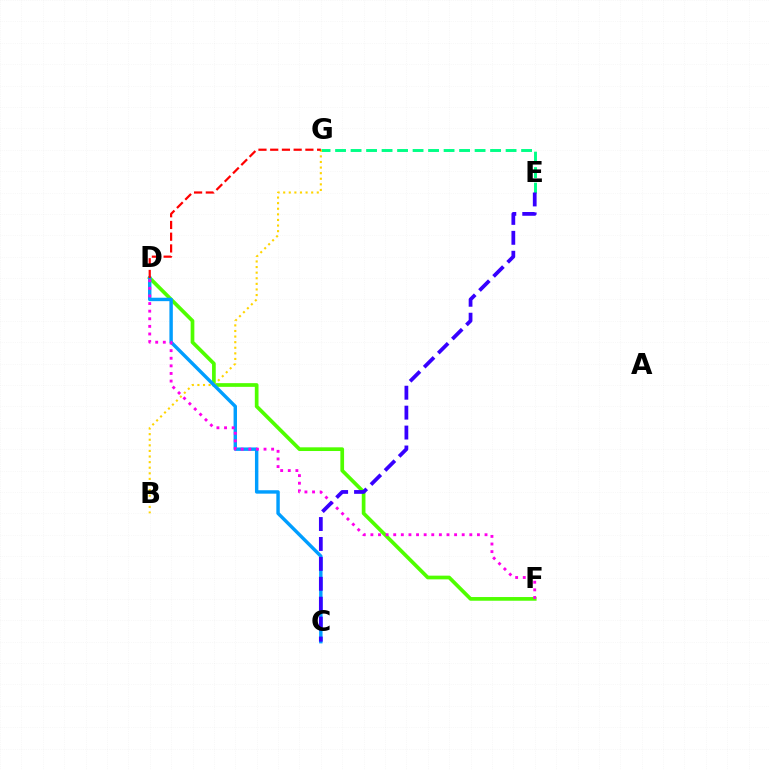{('D', 'F'): [{'color': '#4fff00', 'line_style': 'solid', 'thickness': 2.66}, {'color': '#ff00ed', 'line_style': 'dotted', 'thickness': 2.07}], ('E', 'G'): [{'color': '#00ff86', 'line_style': 'dashed', 'thickness': 2.11}], ('B', 'G'): [{'color': '#ffd500', 'line_style': 'dotted', 'thickness': 1.52}], ('C', 'D'): [{'color': '#009eff', 'line_style': 'solid', 'thickness': 2.47}], ('D', 'G'): [{'color': '#ff0000', 'line_style': 'dashed', 'thickness': 1.59}], ('C', 'E'): [{'color': '#3700ff', 'line_style': 'dashed', 'thickness': 2.71}]}